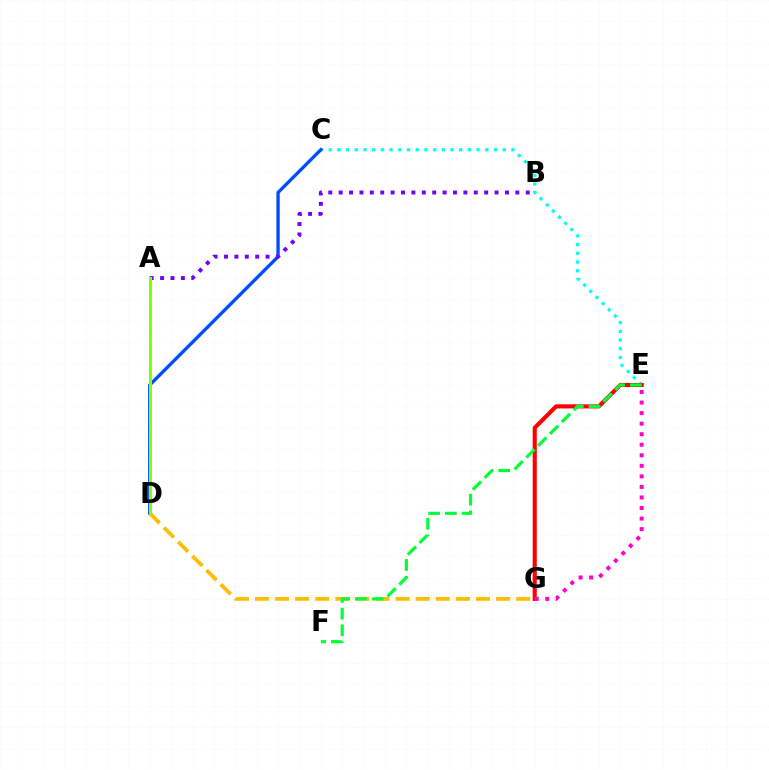{('C', 'E'): [{'color': '#00fff6', 'line_style': 'dotted', 'thickness': 2.36}], ('C', 'D'): [{'color': '#004bff', 'line_style': 'solid', 'thickness': 2.39}], ('D', 'G'): [{'color': '#ffbd00', 'line_style': 'dashed', 'thickness': 2.73}], ('E', 'G'): [{'color': '#ff0000', 'line_style': 'solid', 'thickness': 2.96}, {'color': '#ff00cf', 'line_style': 'dotted', 'thickness': 2.87}], ('A', 'B'): [{'color': '#7200ff', 'line_style': 'dotted', 'thickness': 2.82}], ('A', 'D'): [{'color': '#84ff00', 'line_style': 'solid', 'thickness': 2.18}], ('E', 'F'): [{'color': '#00ff39', 'line_style': 'dashed', 'thickness': 2.27}]}